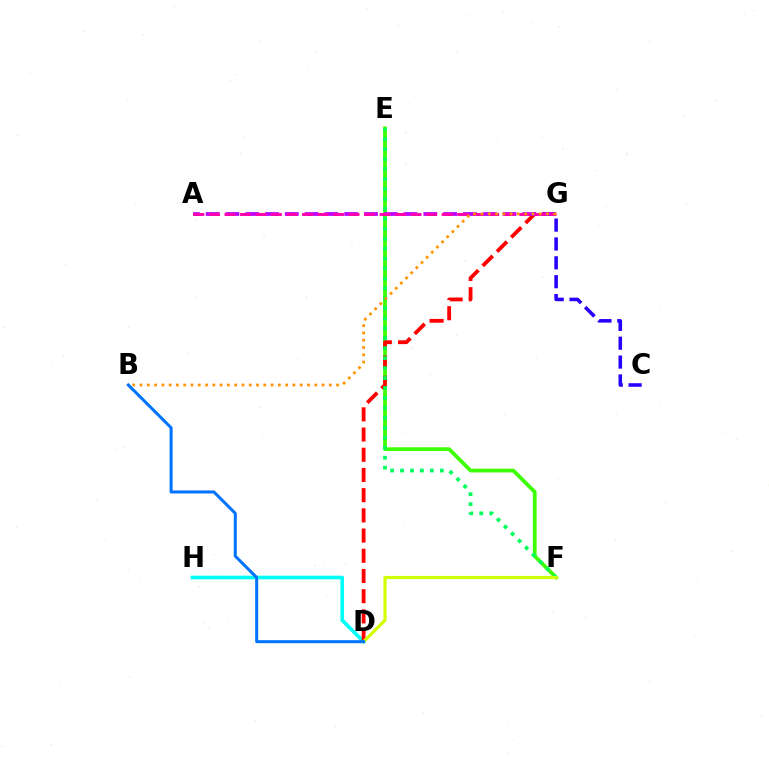{('D', 'H'): [{'color': '#00fff6', 'line_style': 'solid', 'thickness': 2.62}], ('E', 'F'): [{'color': '#3dff00', 'line_style': 'solid', 'thickness': 2.71}, {'color': '#00ff5c', 'line_style': 'dotted', 'thickness': 2.7}], ('D', 'G'): [{'color': '#ff0000', 'line_style': 'dashed', 'thickness': 2.74}], ('A', 'G'): [{'color': '#b900ff', 'line_style': 'dashed', 'thickness': 2.69}, {'color': '#ff00ac', 'line_style': 'dashed', 'thickness': 2.11}], ('C', 'G'): [{'color': '#2500ff', 'line_style': 'dashed', 'thickness': 2.56}], ('D', 'F'): [{'color': '#d1ff00', 'line_style': 'solid', 'thickness': 2.29}], ('B', 'D'): [{'color': '#0074ff', 'line_style': 'solid', 'thickness': 2.18}], ('B', 'G'): [{'color': '#ff9400', 'line_style': 'dotted', 'thickness': 1.98}]}